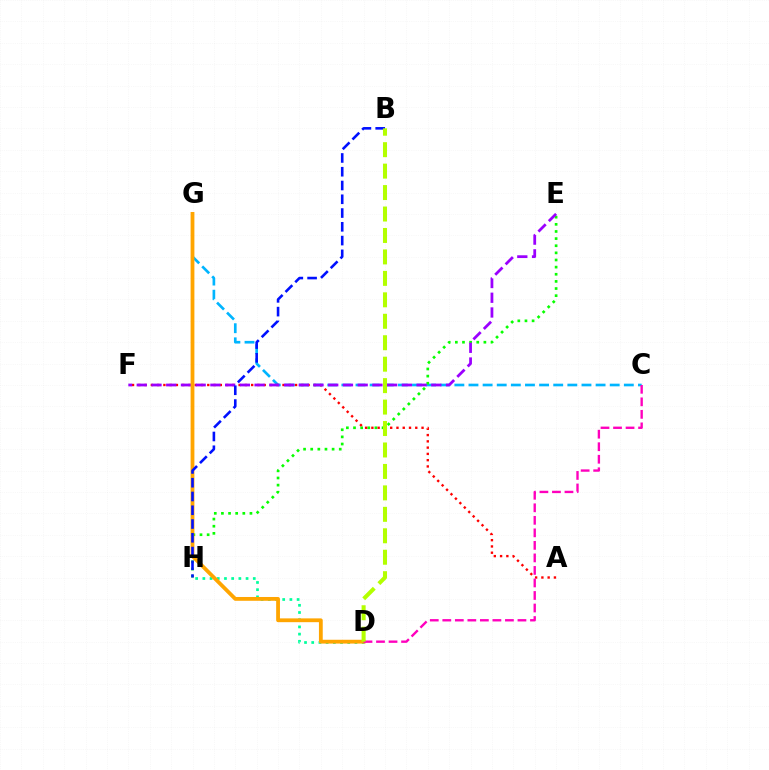{('C', 'G'): [{'color': '#00b5ff', 'line_style': 'dashed', 'thickness': 1.92}], ('E', 'H'): [{'color': '#08ff00', 'line_style': 'dotted', 'thickness': 1.94}], ('A', 'F'): [{'color': '#ff0000', 'line_style': 'dotted', 'thickness': 1.7}], ('D', 'H'): [{'color': '#00ff9d', 'line_style': 'dotted', 'thickness': 1.96}], ('E', 'F'): [{'color': '#9b00ff', 'line_style': 'dashed', 'thickness': 2.0}], ('D', 'G'): [{'color': '#ffa500', 'line_style': 'solid', 'thickness': 2.74}], ('B', 'H'): [{'color': '#0010ff', 'line_style': 'dashed', 'thickness': 1.87}], ('C', 'D'): [{'color': '#ff00bd', 'line_style': 'dashed', 'thickness': 1.7}], ('B', 'D'): [{'color': '#b3ff00', 'line_style': 'dashed', 'thickness': 2.91}]}